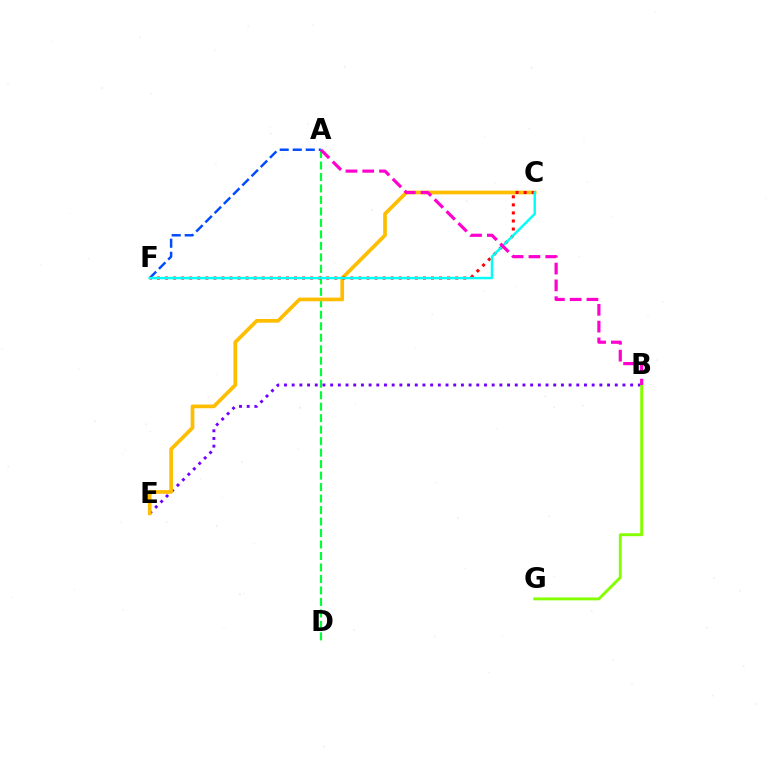{('B', 'E'): [{'color': '#7200ff', 'line_style': 'dotted', 'thickness': 2.09}], ('B', 'G'): [{'color': '#84ff00', 'line_style': 'solid', 'thickness': 2.09}], ('A', 'D'): [{'color': '#00ff39', 'line_style': 'dashed', 'thickness': 1.56}], ('C', 'E'): [{'color': '#ffbd00', 'line_style': 'solid', 'thickness': 2.65}], ('A', 'F'): [{'color': '#004bff', 'line_style': 'dashed', 'thickness': 1.77}], ('C', 'F'): [{'color': '#ff0000', 'line_style': 'dotted', 'thickness': 2.19}, {'color': '#00fff6', 'line_style': 'solid', 'thickness': 1.75}], ('A', 'B'): [{'color': '#ff00cf', 'line_style': 'dashed', 'thickness': 2.28}]}